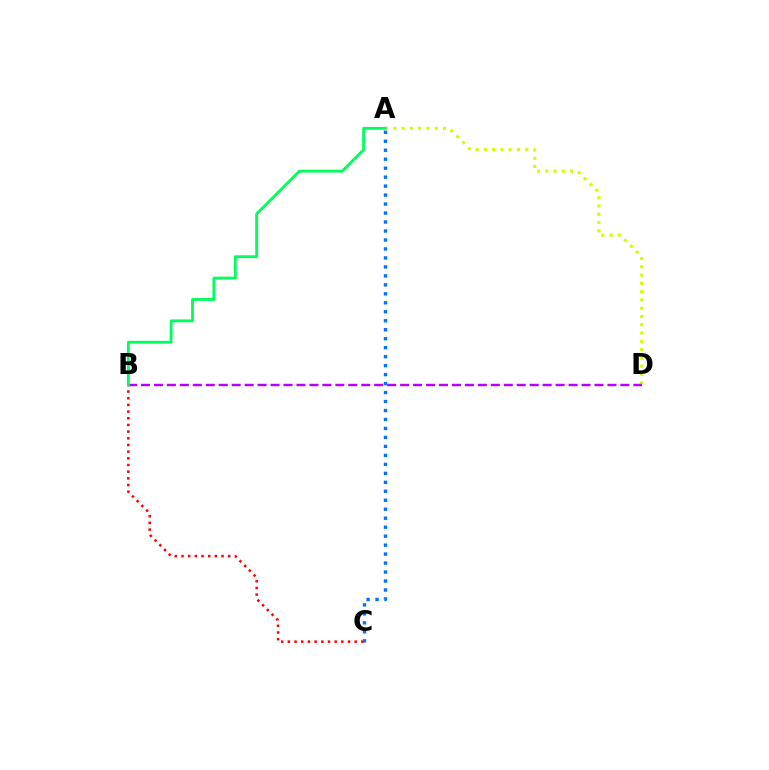{('A', 'C'): [{'color': '#0074ff', 'line_style': 'dotted', 'thickness': 2.44}], ('A', 'D'): [{'color': '#d1ff00', 'line_style': 'dotted', 'thickness': 2.25}], ('B', 'D'): [{'color': '#b900ff', 'line_style': 'dashed', 'thickness': 1.76}], ('B', 'C'): [{'color': '#ff0000', 'line_style': 'dotted', 'thickness': 1.81}], ('A', 'B'): [{'color': '#00ff5c', 'line_style': 'solid', 'thickness': 2.05}]}